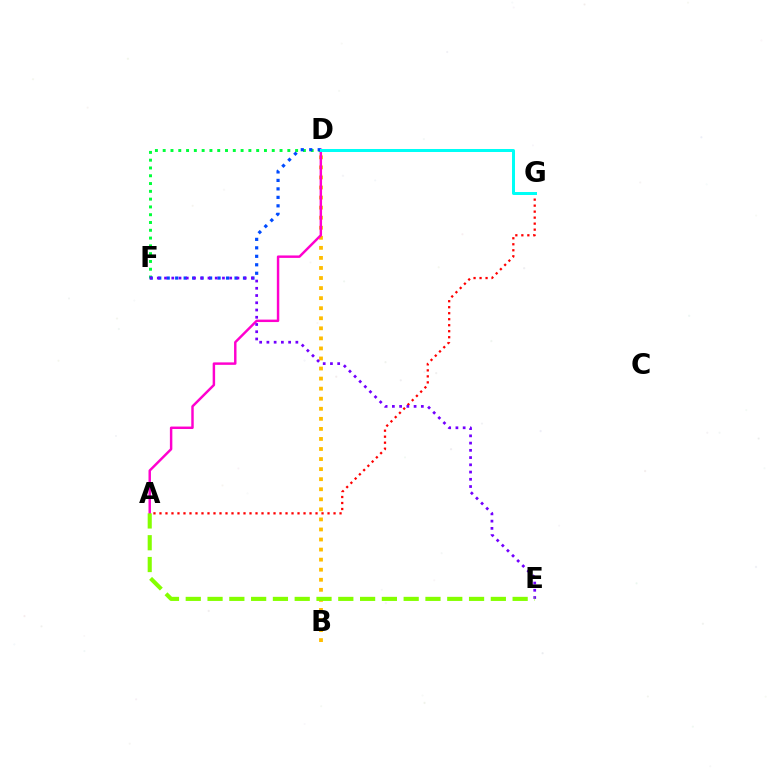{('B', 'D'): [{'color': '#ffbd00', 'line_style': 'dotted', 'thickness': 2.73}], ('A', 'D'): [{'color': '#ff00cf', 'line_style': 'solid', 'thickness': 1.77}], ('D', 'F'): [{'color': '#00ff39', 'line_style': 'dotted', 'thickness': 2.12}, {'color': '#004bff', 'line_style': 'dotted', 'thickness': 2.3}], ('A', 'G'): [{'color': '#ff0000', 'line_style': 'dotted', 'thickness': 1.63}], ('E', 'F'): [{'color': '#7200ff', 'line_style': 'dotted', 'thickness': 1.97}], ('D', 'G'): [{'color': '#00fff6', 'line_style': 'solid', 'thickness': 2.15}], ('A', 'E'): [{'color': '#84ff00', 'line_style': 'dashed', 'thickness': 2.96}]}